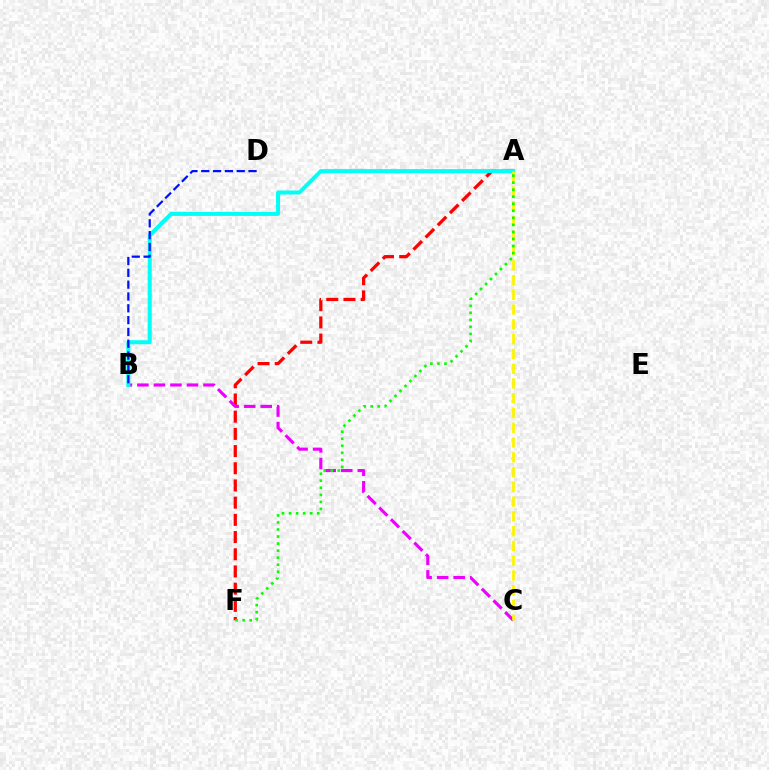{('A', 'F'): [{'color': '#ff0000', 'line_style': 'dashed', 'thickness': 2.34}, {'color': '#08ff00', 'line_style': 'dotted', 'thickness': 1.91}], ('B', 'C'): [{'color': '#ee00ff', 'line_style': 'dashed', 'thickness': 2.24}], ('A', 'B'): [{'color': '#00fff6', 'line_style': 'solid', 'thickness': 2.89}], ('A', 'C'): [{'color': '#fcf500', 'line_style': 'dashed', 'thickness': 2.01}], ('B', 'D'): [{'color': '#0010ff', 'line_style': 'dashed', 'thickness': 1.61}]}